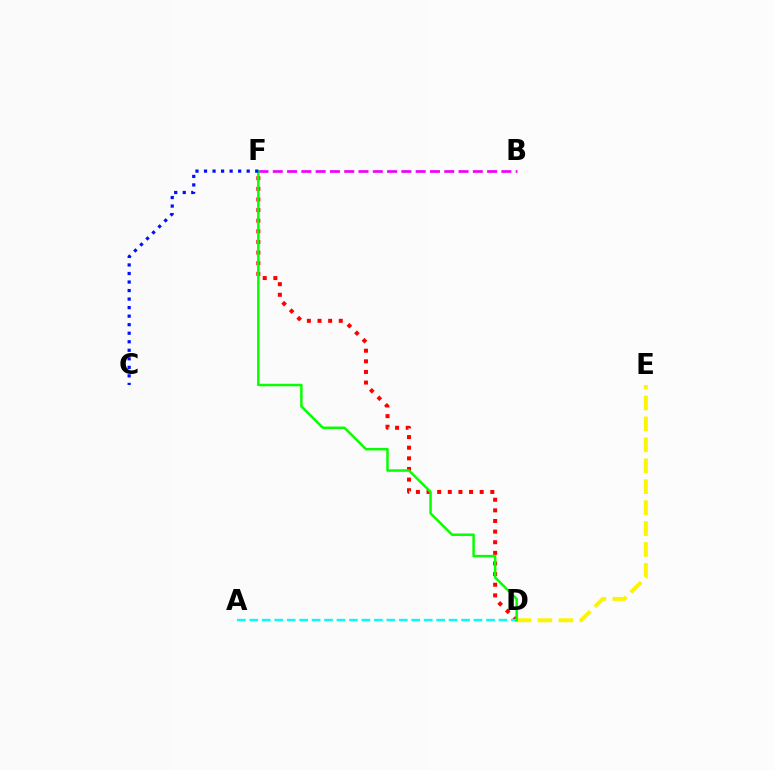{('D', 'E'): [{'color': '#fcf500', 'line_style': 'dashed', 'thickness': 2.84}], ('B', 'F'): [{'color': '#ee00ff', 'line_style': 'dashed', 'thickness': 1.94}], ('D', 'F'): [{'color': '#ff0000', 'line_style': 'dotted', 'thickness': 2.89}, {'color': '#08ff00', 'line_style': 'solid', 'thickness': 1.79}], ('A', 'D'): [{'color': '#00fff6', 'line_style': 'dashed', 'thickness': 1.69}], ('C', 'F'): [{'color': '#0010ff', 'line_style': 'dotted', 'thickness': 2.32}]}